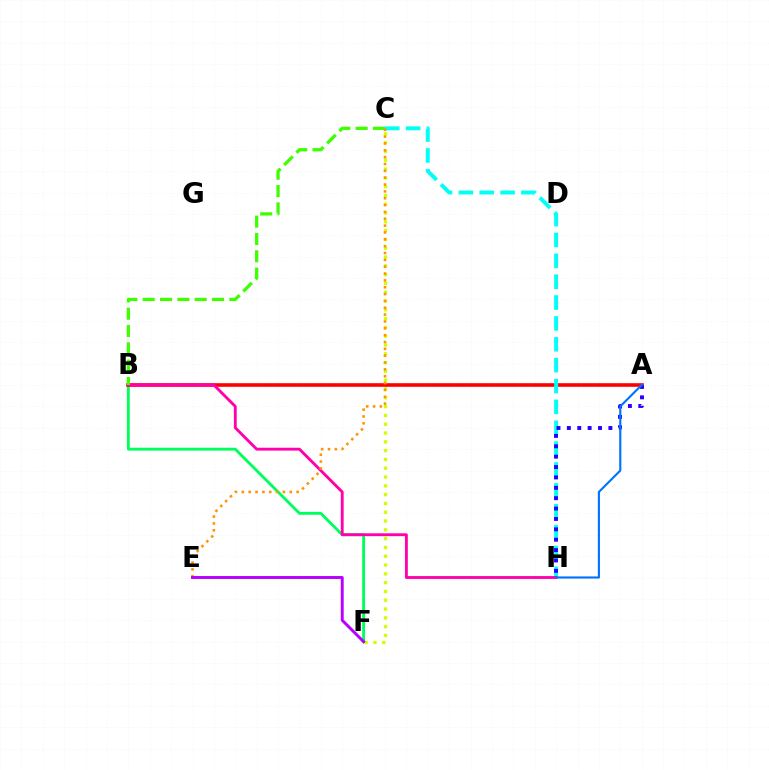{('C', 'F'): [{'color': '#d1ff00', 'line_style': 'dotted', 'thickness': 2.39}], ('B', 'F'): [{'color': '#00ff5c', 'line_style': 'solid', 'thickness': 2.06}], ('A', 'B'): [{'color': '#ff0000', 'line_style': 'solid', 'thickness': 2.61}], ('C', 'H'): [{'color': '#00fff6', 'line_style': 'dashed', 'thickness': 2.83}], ('B', 'H'): [{'color': '#ff00ac', 'line_style': 'solid', 'thickness': 2.06}], ('B', 'C'): [{'color': '#3dff00', 'line_style': 'dashed', 'thickness': 2.35}], ('A', 'H'): [{'color': '#2500ff', 'line_style': 'dotted', 'thickness': 2.82}, {'color': '#0074ff', 'line_style': 'solid', 'thickness': 1.54}], ('C', 'E'): [{'color': '#ff9400', 'line_style': 'dotted', 'thickness': 1.86}], ('E', 'F'): [{'color': '#b900ff', 'line_style': 'solid', 'thickness': 2.11}]}